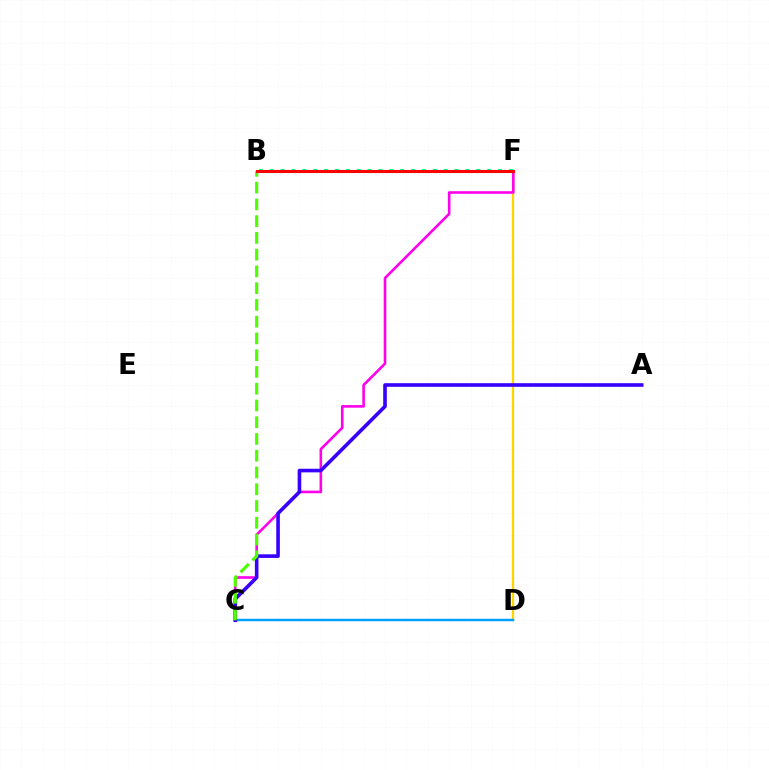{('D', 'F'): [{'color': '#ffd500', 'line_style': 'solid', 'thickness': 1.66}], ('C', 'F'): [{'color': '#ff00ed', 'line_style': 'solid', 'thickness': 1.88}], ('C', 'D'): [{'color': '#009eff', 'line_style': 'solid', 'thickness': 1.77}], ('A', 'C'): [{'color': '#3700ff', 'line_style': 'solid', 'thickness': 2.6}], ('B', 'C'): [{'color': '#4fff00', 'line_style': 'dashed', 'thickness': 2.28}], ('B', 'F'): [{'color': '#00ff86', 'line_style': 'dotted', 'thickness': 2.95}, {'color': '#ff0000', 'line_style': 'solid', 'thickness': 2.2}]}